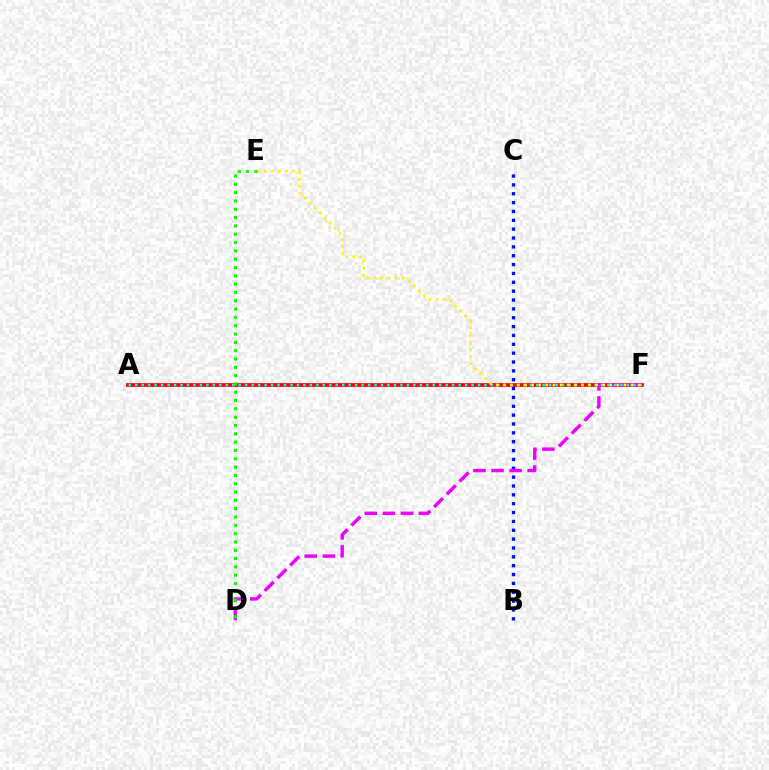{('B', 'C'): [{'color': '#0010ff', 'line_style': 'dotted', 'thickness': 2.41}], ('A', 'F'): [{'color': '#ff0000', 'line_style': 'solid', 'thickness': 2.7}, {'color': '#00fff6', 'line_style': 'dotted', 'thickness': 1.76}], ('D', 'F'): [{'color': '#ee00ff', 'line_style': 'dashed', 'thickness': 2.45}], ('E', 'F'): [{'color': '#fcf500', 'line_style': 'dotted', 'thickness': 1.93}], ('D', 'E'): [{'color': '#08ff00', 'line_style': 'dotted', 'thickness': 2.26}]}